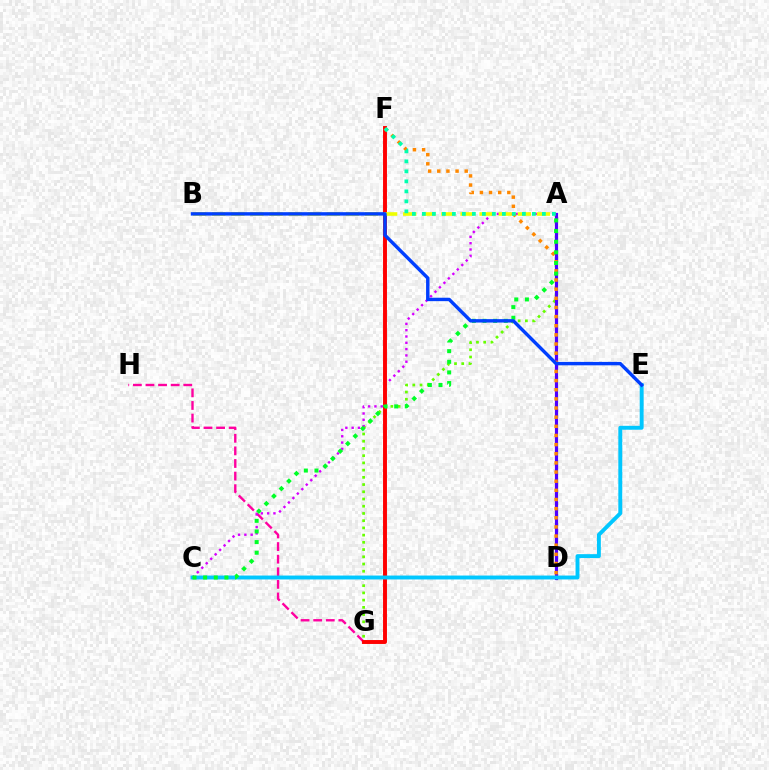{('A', 'G'): [{'color': '#66ff00', 'line_style': 'dotted', 'thickness': 1.96}], ('G', 'H'): [{'color': '#ff00a0', 'line_style': 'dashed', 'thickness': 1.71}], ('A', 'C'): [{'color': '#d600ff', 'line_style': 'dotted', 'thickness': 1.71}, {'color': '#00ff27', 'line_style': 'dotted', 'thickness': 2.89}], ('A', 'D'): [{'color': '#4f00ff', 'line_style': 'solid', 'thickness': 2.3}], ('F', 'G'): [{'color': '#ff0000', 'line_style': 'solid', 'thickness': 2.82}], ('A', 'B'): [{'color': '#eeff00', 'line_style': 'dashed', 'thickness': 2.59}], ('C', 'E'): [{'color': '#00c7ff', 'line_style': 'solid', 'thickness': 2.81}], ('D', 'F'): [{'color': '#ff8800', 'line_style': 'dotted', 'thickness': 2.48}], ('A', 'F'): [{'color': '#00ffaf', 'line_style': 'dotted', 'thickness': 2.72}], ('B', 'E'): [{'color': '#003fff', 'line_style': 'solid', 'thickness': 2.46}]}